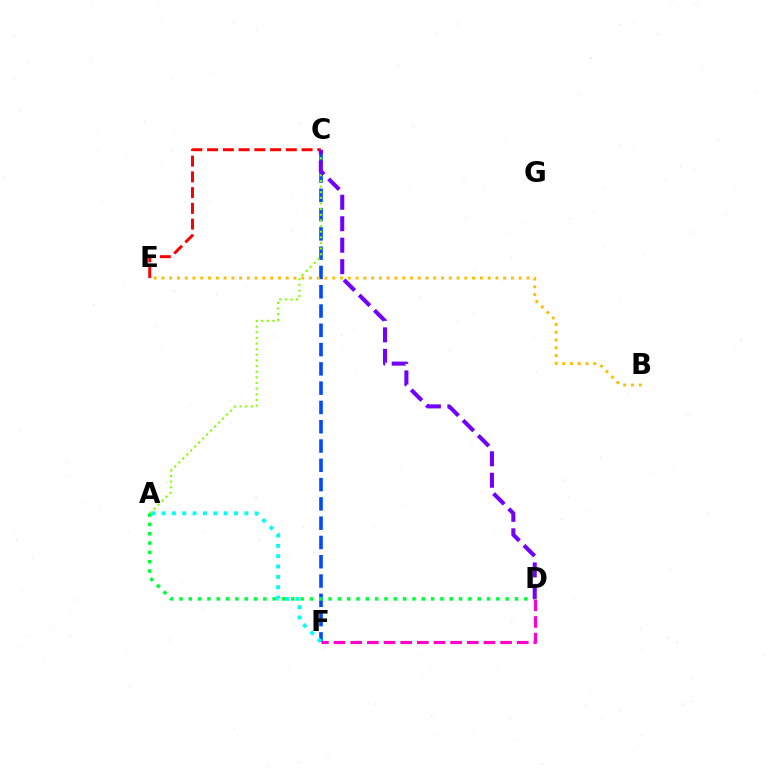{('C', 'F'): [{'color': '#004bff', 'line_style': 'dashed', 'thickness': 2.62}], ('A', 'C'): [{'color': '#84ff00', 'line_style': 'dotted', 'thickness': 1.53}], ('A', 'D'): [{'color': '#00ff39', 'line_style': 'dotted', 'thickness': 2.53}], ('A', 'F'): [{'color': '#00fff6', 'line_style': 'dotted', 'thickness': 2.81}], ('B', 'E'): [{'color': '#ffbd00', 'line_style': 'dotted', 'thickness': 2.11}], ('C', 'E'): [{'color': '#ff0000', 'line_style': 'dashed', 'thickness': 2.14}], ('D', 'F'): [{'color': '#ff00cf', 'line_style': 'dashed', 'thickness': 2.26}], ('C', 'D'): [{'color': '#7200ff', 'line_style': 'dashed', 'thickness': 2.92}]}